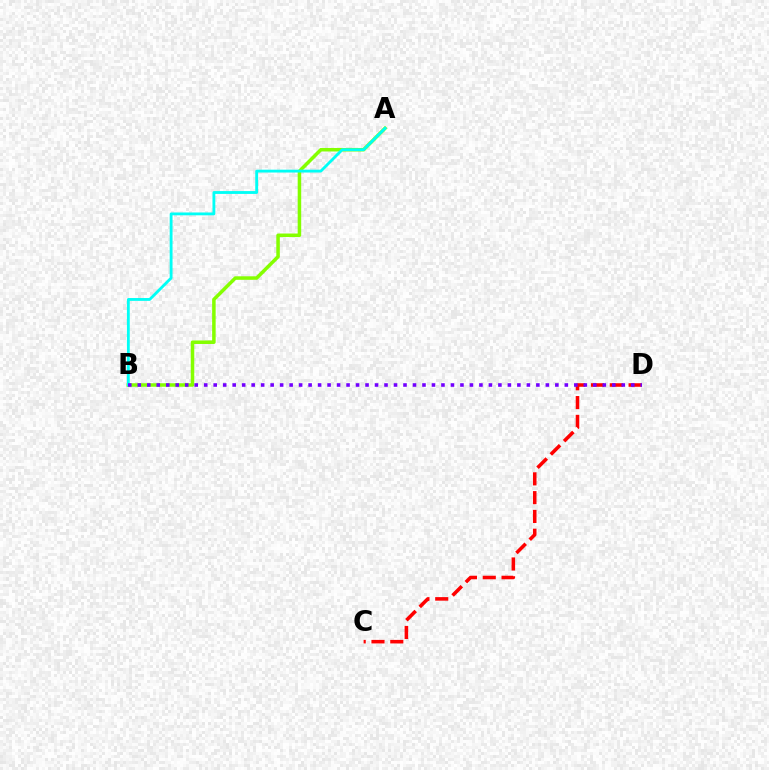{('A', 'B'): [{'color': '#84ff00', 'line_style': 'solid', 'thickness': 2.53}, {'color': '#00fff6', 'line_style': 'solid', 'thickness': 2.04}], ('C', 'D'): [{'color': '#ff0000', 'line_style': 'dashed', 'thickness': 2.55}], ('B', 'D'): [{'color': '#7200ff', 'line_style': 'dotted', 'thickness': 2.58}]}